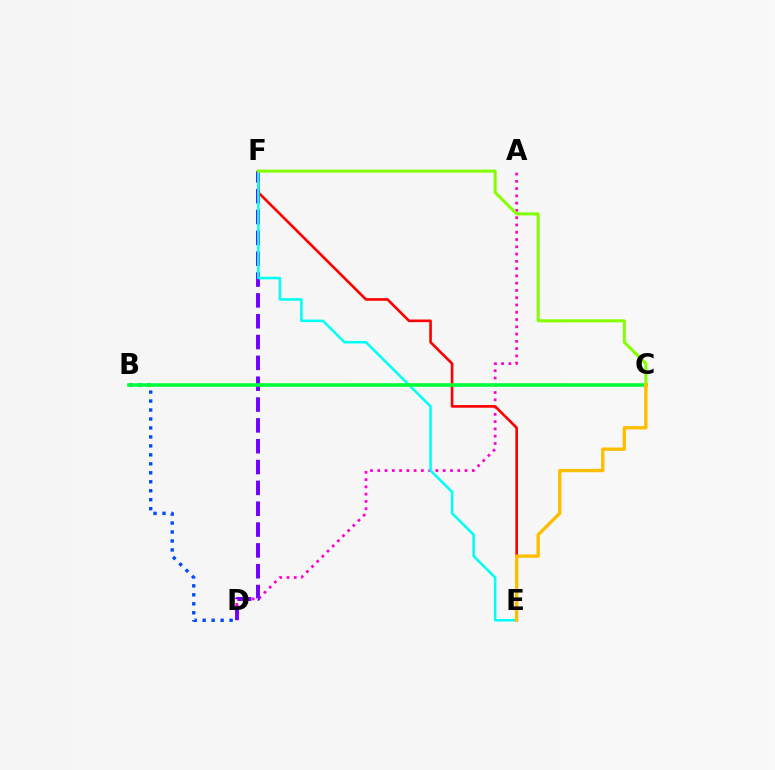{('A', 'D'): [{'color': '#ff00cf', 'line_style': 'dotted', 'thickness': 1.98}], ('D', 'F'): [{'color': '#7200ff', 'line_style': 'dashed', 'thickness': 2.83}], ('E', 'F'): [{'color': '#ff0000', 'line_style': 'solid', 'thickness': 1.9}, {'color': '#00fff6', 'line_style': 'solid', 'thickness': 1.83}], ('B', 'D'): [{'color': '#004bff', 'line_style': 'dotted', 'thickness': 2.44}], ('B', 'C'): [{'color': '#00ff39', 'line_style': 'solid', 'thickness': 2.58}], ('C', 'F'): [{'color': '#84ff00', 'line_style': 'solid', 'thickness': 2.18}], ('C', 'E'): [{'color': '#ffbd00', 'line_style': 'solid', 'thickness': 2.4}]}